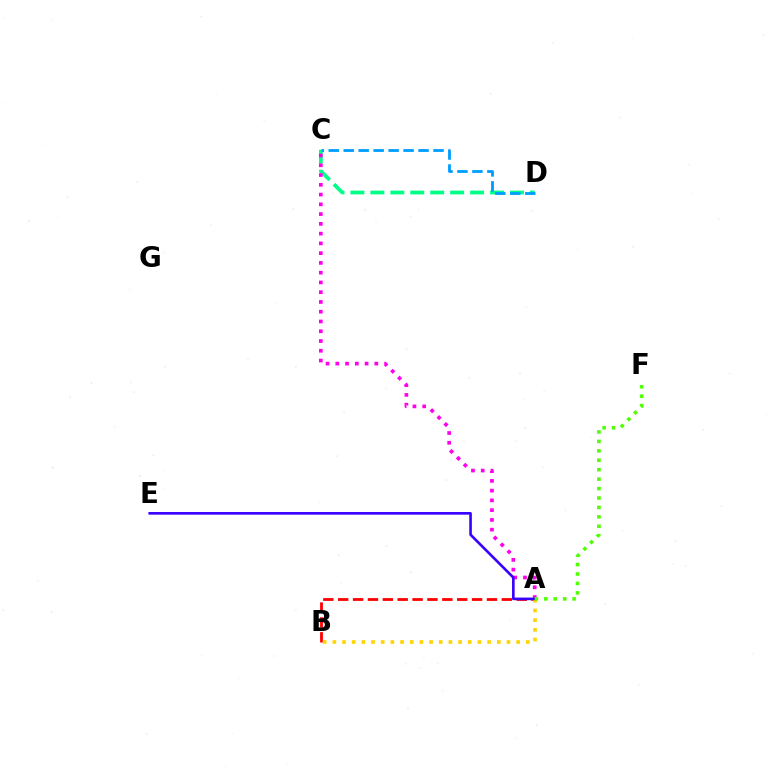{('A', 'B'): [{'color': '#ff0000', 'line_style': 'dashed', 'thickness': 2.02}, {'color': '#ffd500', 'line_style': 'dotted', 'thickness': 2.63}], ('C', 'D'): [{'color': '#00ff86', 'line_style': 'dashed', 'thickness': 2.71}, {'color': '#009eff', 'line_style': 'dashed', 'thickness': 2.03}], ('A', 'C'): [{'color': '#ff00ed', 'line_style': 'dotted', 'thickness': 2.65}], ('A', 'E'): [{'color': '#3700ff', 'line_style': 'solid', 'thickness': 1.89}], ('A', 'F'): [{'color': '#4fff00', 'line_style': 'dotted', 'thickness': 2.56}]}